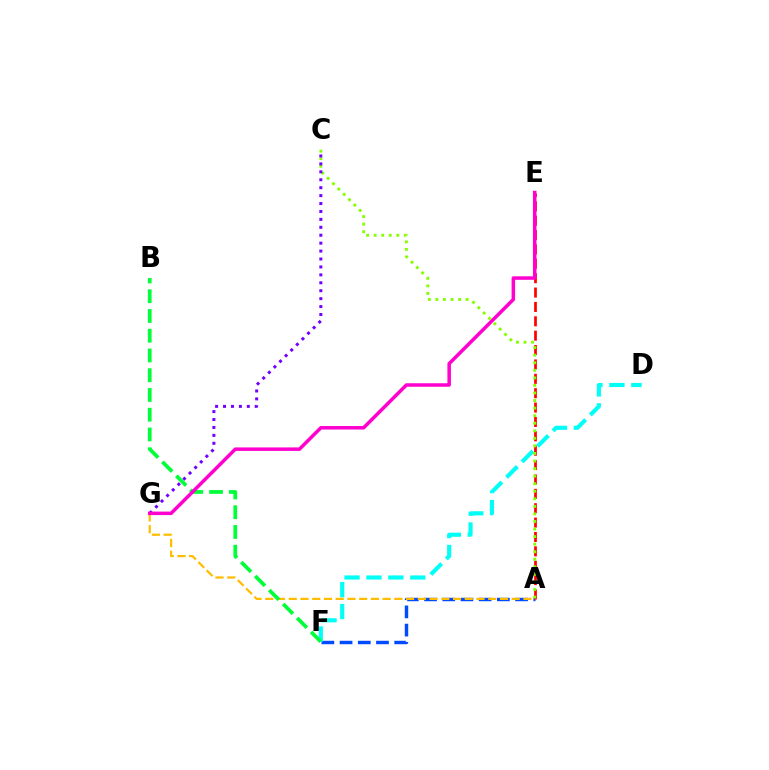{('A', 'F'): [{'color': '#004bff', 'line_style': 'dashed', 'thickness': 2.47}], ('D', 'F'): [{'color': '#00fff6', 'line_style': 'dashed', 'thickness': 2.98}], ('A', 'G'): [{'color': '#ffbd00', 'line_style': 'dashed', 'thickness': 1.59}], ('B', 'F'): [{'color': '#00ff39', 'line_style': 'dashed', 'thickness': 2.68}], ('A', 'E'): [{'color': '#ff0000', 'line_style': 'dashed', 'thickness': 1.95}], ('A', 'C'): [{'color': '#84ff00', 'line_style': 'dotted', 'thickness': 2.05}], ('C', 'G'): [{'color': '#7200ff', 'line_style': 'dotted', 'thickness': 2.15}], ('E', 'G'): [{'color': '#ff00cf', 'line_style': 'solid', 'thickness': 2.52}]}